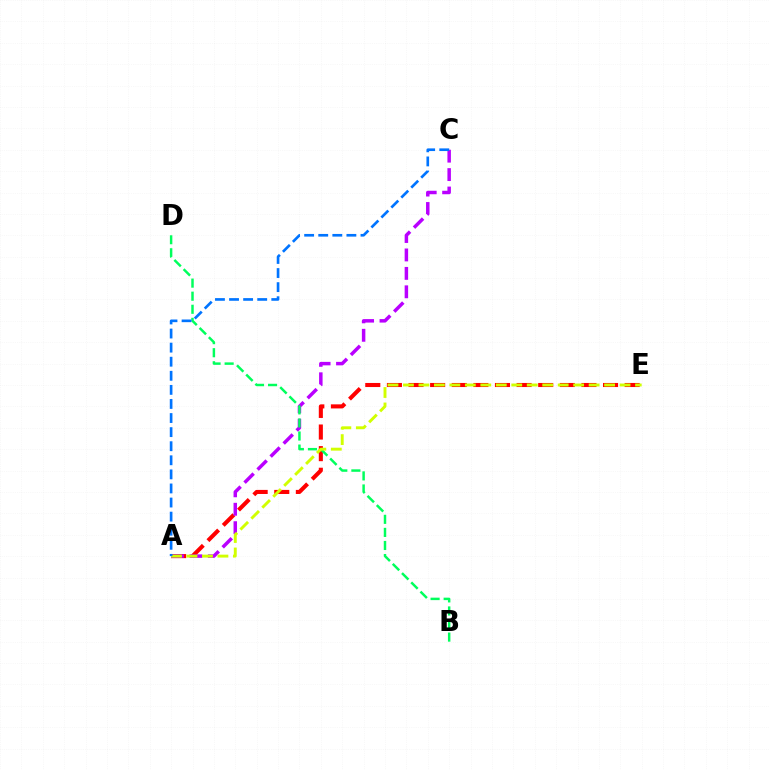{('A', 'E'): [{'color': '#ff0000', 'line_style': 'dashed', 'thickness': 2.94}, {'color': '#d1ff00', 'line_style': 'dashed', 'thickness': 2.1}], ('A', 'C'): [{'color': '#b900ff', 'line_style': 'dashed', 'thickness': 2.5}, {'color': '#0074ff', 'line_style': 'dashed', 'thickness': 1.91}], ('B', 'D'): [{'color': '#00ff5c', 'line_style': 'dashed', 'thickness': 1.78}]}